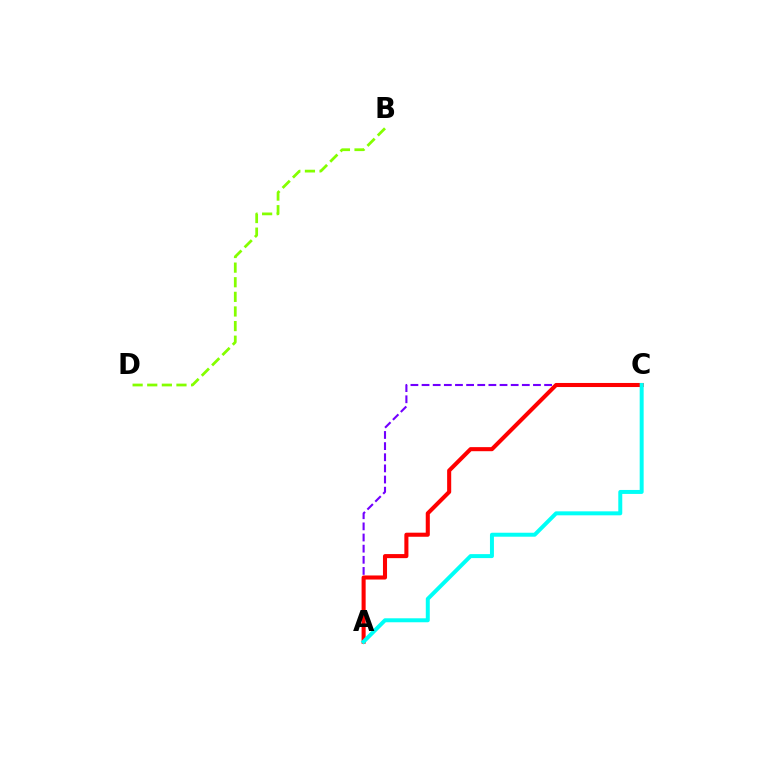{('B', 'D'): [{'color': '#84ff00', 'line_style': 'dashed', 'thickness': 1.99}], ('A', 'C'): [{'color': '#7200ff', 'line_style': 'dashed', 'thickness': 1.51}, {'color': '#ff0000', 'line_style': 'solid', 'thickness': 2.93}, {'color': '#00fff6', 'line_style': 'solid', 'thickness': 2.86}]}